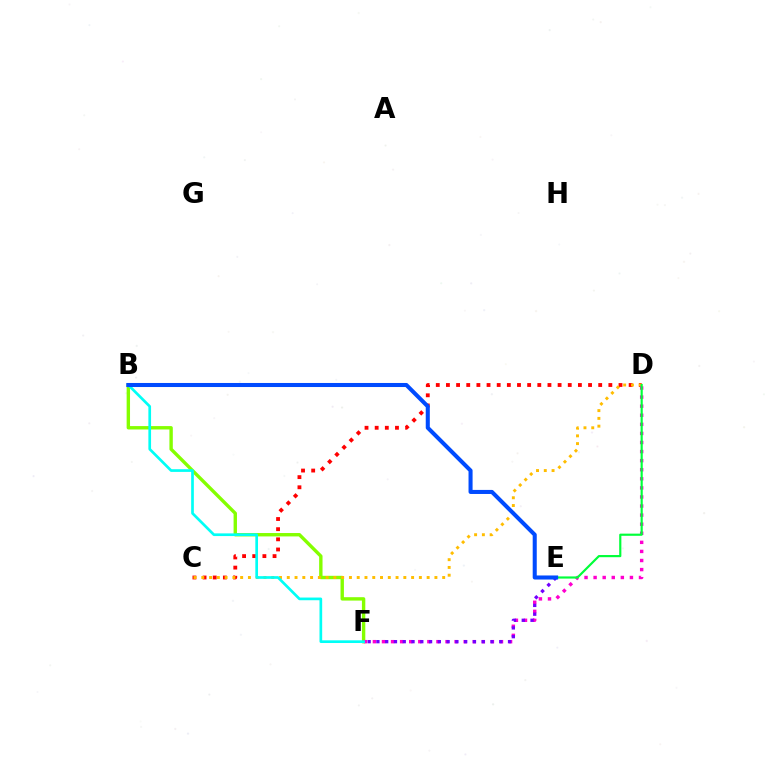{('B', 'F'): [{'color': '#84ff00', 'line_style': 'solid', 'thickness': 2.44}, {'color': '#00fff6', 'line_style': 'solid', 'thickness': 1.94}], ('C', 'D'): [{'color': '#ff0000', 'line_style': 'dotted', 'thickness': 2.76}, {'color': '#ffbd00', 'line_style': 'dotted', 'thickness': 2.11}], ('D', 'F'): [{'color': '#ff00cf', 'line_style': 'dotted', 'thickness': 2.47}], ('D', 'E'): [{'color': '#00ff39', 'line_style': 'solid', 'thickness': 1.56}], ('E', 'F'): [{'color': '#7200ff', 'line_style': 'dotted', 'thickness': 2.38}], ('B', 'E'): [{'color': '#004bff', 'line_style': 'solid', 'thickness': 2.92}]}